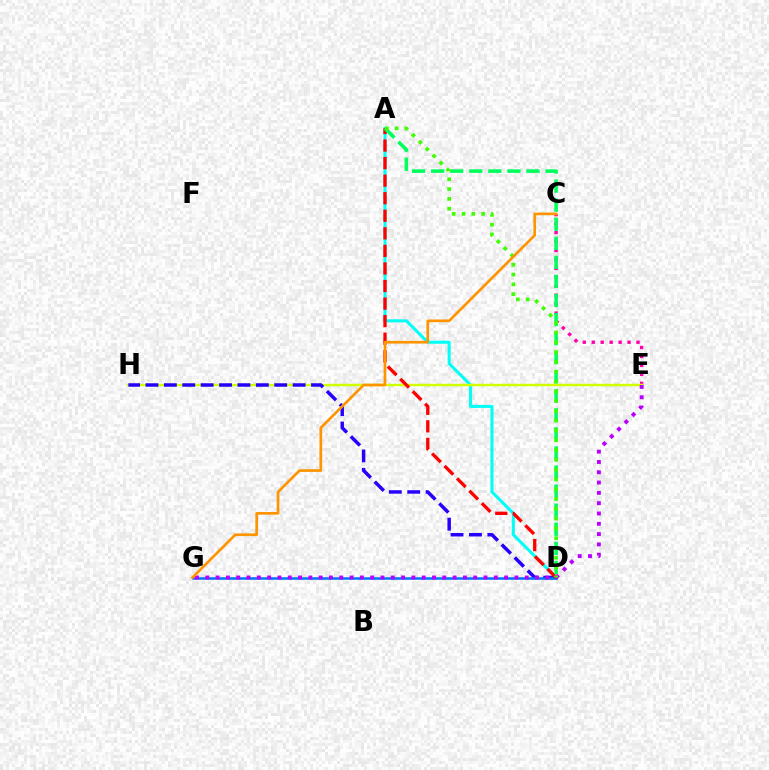{('A', 'D'): [{'color': '#00fff6', 'line_style': 'solid', 'thickness': 2.2}, {'color': '#ff0000', 'line_style': 'dashed', 'thickness': 2.39}, {'color': '#00ff5c', 'line_style': 'dashed', 'thickness': 2.59}, {'color': '#3dff00', 'line_style': 'dotted', 'thickness': 2.66}], ('C', 'E'): [{'color': '#ff00ac', 'line_style': 'dotted', 'thickness': 2.43}], ('E', 'H'): [{'color': '#d1ff00', 'line_style': 'solid', 'thickness': 1.74}], ('D', 'H'): [{'color': '#2500ff', 'line_style': 'dashed', 'thickness': 2.5}], ('D', 'G'): [{'color': '#0074ff', 'line_style': 'solid', 'thickness': 1.82}], ('E', 'G'): [{'color': '#b900ff', 'line_style': 'dotted', 'thickness': 2.8}], ('C', 'G'): [{'color': '#ff9400', 'line_style': 'solid', 'thickness': 1.92}]}